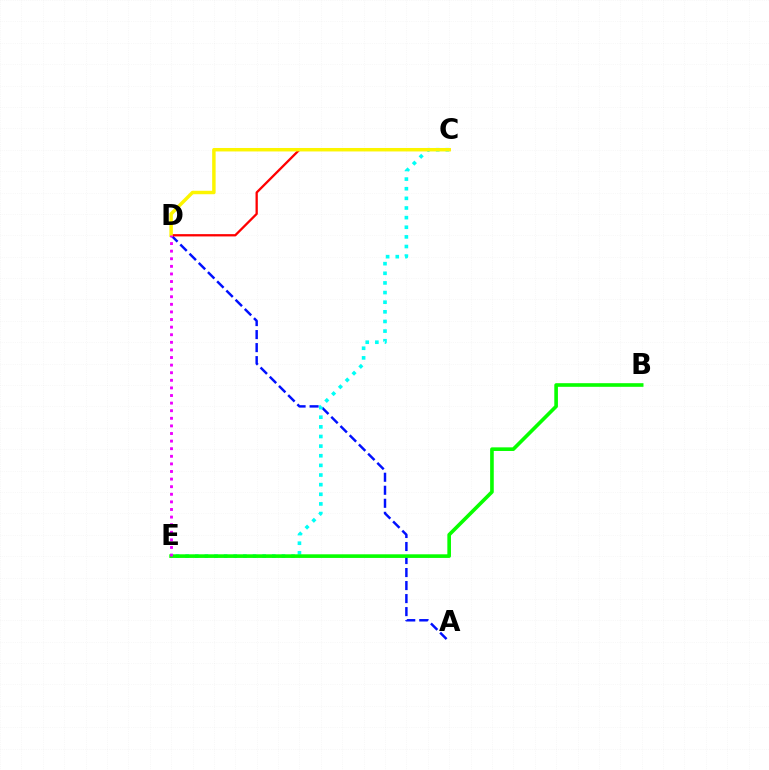{('A', 'D'): [{'color': '#0010ff', 'line_style': 'dashed', 'thickness': 1.77}], ('C', 'E'): [{'color': '#00fff6', 'line_style': 'dotted', 'thickness': 2.62}], ('C', 'D'): [{'color': '#ff0000', 'line_style': 'solid', 'thickness': 1.65}, {'color': '#fcf500', 'line_style': 'solid', 'thickness': 2.49}], ('B', 'E'): [{'color': '#08ff00', 'line_style': 'solid', 'thickness': 2.61}], ('D', 'E'): [{'color': '#ee00ff', 'line_style': 'dotted', 'thickness': 2.06}]}